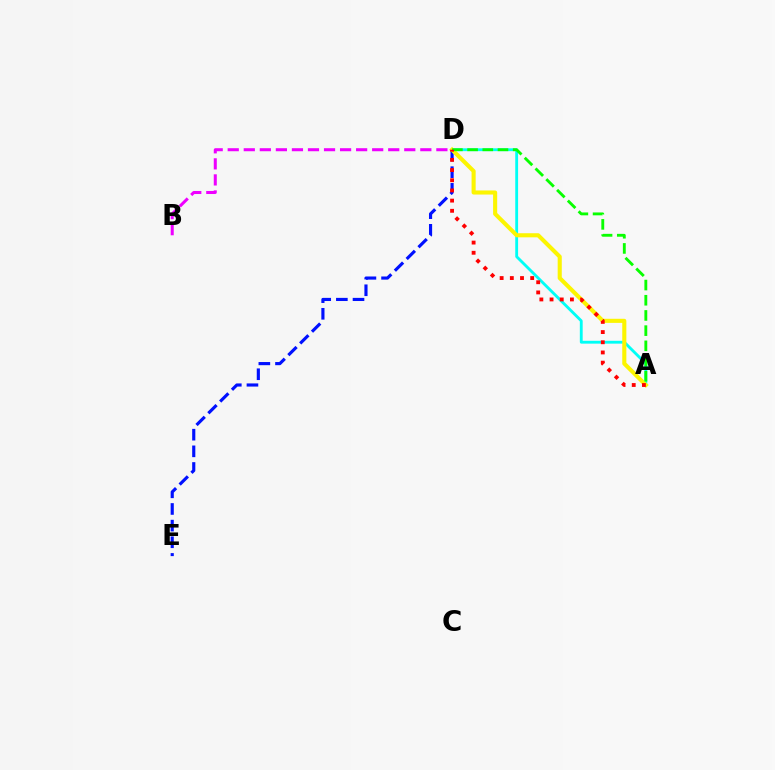{('D', 'E'): [{'color': '#0010ff', 'line_style': 'dashed', 'thickness': 2.26}], ('A', 'D'): [{'color': '#00fff6', 'line_style': 'solid', 'thickness': 2.05}, {'color': '#fcf500', 'line_style': 'solid', 'thickness': 2.94}, {'color': '#08ff00', 'line_style': 'dashed', 'thickness': 2.06}, {'color': '#ff0000', 'line_style': 'dotted', 'thickness': 2.77}], ('B', 'D'): [{'color': '#ee00ff', 'line_style': 'dashed', 'thickness': 2.18}]}